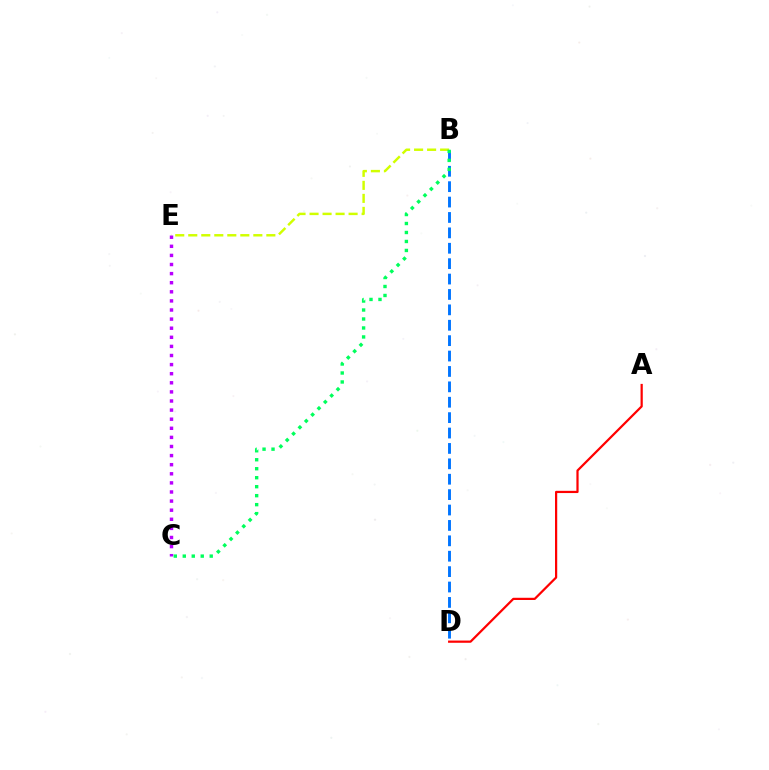{('B', 'D'): [{'color': '#0074ff', 'line_style': 'dashed', 'thickness': 2.09}], ('B', 'E'): [{'color': '#d1ff00', 'line_style': 'dashed', 'thickness': 1.77}], ('C', 'E'): [{'color': '#b900ff', 'line_style': 'dotted', 'thickness': 2.47}], ('B', 'C'): [{'color': '#00ff5c', 'line_style': 'dotted', 'thickness': 2.44}], ('A', 'D'): [{'color': '#ff0000', 'line_style': 'solid', 'thickness': 1.6}]}